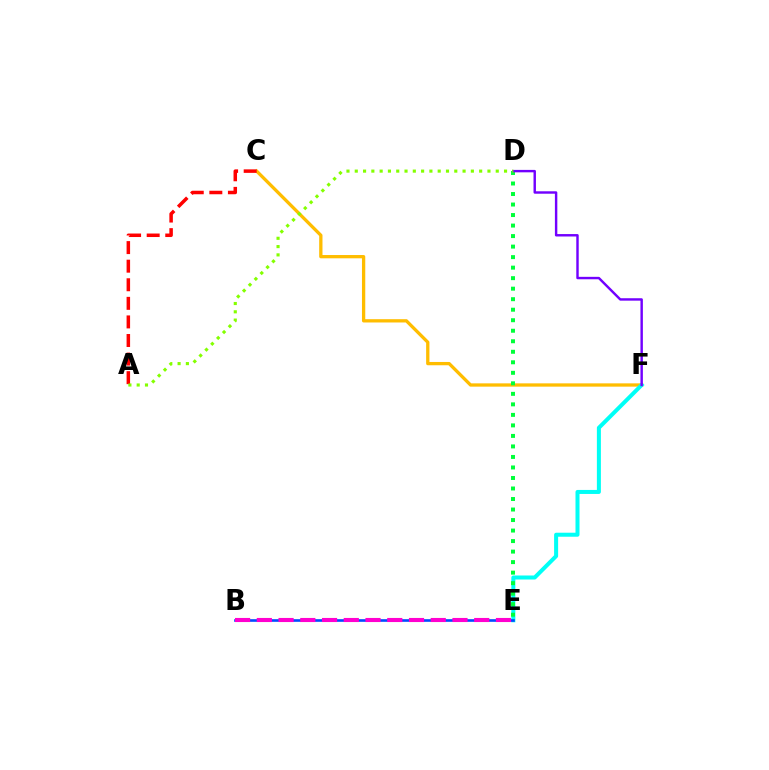{('C', 'F'): [{'color': '#ffbd00', 'line_style': 'solid', 'thickness': 2.37}], ('E', 'F'): [{'color': '#00fff6', 'line_style': 'solid', 'thickness': 2.89}], ('D', 'E'): [{'color': '#00ff39', 'line_style': 'dotted', 'thickness': 2.86}], ('B', 'E'): [{'color': '#004bff', 'line_style': 'solid', 'thickness': 1.89}, {'color': '#ff00cf', 'line_style': 'dashed', 'thickness': 2.95}], ('D', 'F'): [{'color': '#7200ff', 'line_style': 'solid', 'thickness': 1.75}], ('A', 'C'): [{'color': '#ff0000', 'line_style': 'dashed', 'thickness': 2.52}], ('A', 'D'): [{'color': '#84ff00', 'line_style': 'dotted', 'thickness': 2.25}]}